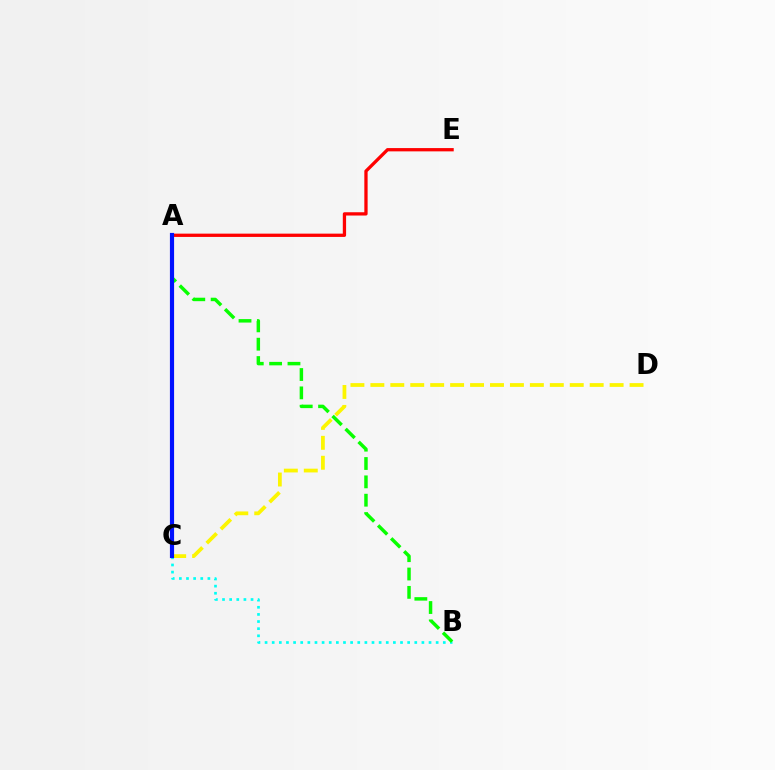{('C', 'D'): [{'color': '#fcf500', 'line_style': 'dashed', 'thickness': 2.71}], ('A', 'E'): [{'color': '#ff0000', 'line_style': 'solid', 'thickness': 2.37}], ('B', 'C'): [{'color': '#00fff6', 'line_style': 'dotted', 'thickness': 1.94}], ('A', 'C'): [{'color': '#ee00ff', 'line_style': 'solid', 'thickness': 2.9}, {'color': '#0010ff', 'line_style': 'solid', 'thickness': 2.99}], ('A', 'B'): [{'color': '#08ff00', 'line_style': 'dashed', 'thickness': 2.49}]}